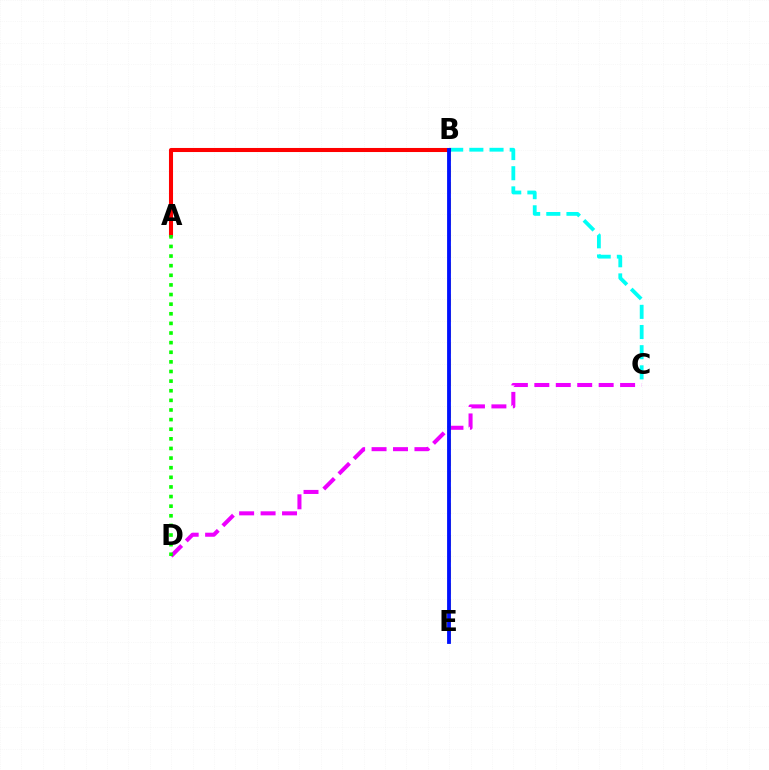{('C', 'D'): [{'color': '#ee00ff', 'line_style': 'dashed', 'thickness': 2.91}], ('B', 'E'): [{'color': '#fcf500', 'line_style': 'dashed', 'thickness': 2.18}, {'color': '#0010ff', 'line_style': 'solid', 'thickness': 2.76}], ('B', 'C'): [{'color': '#00fff6', 'line_style': 'dashed', 'thickness': 2.74}], ('A', 'B'): [{'color': '#ff0000', 'line_style': 'solid', 'thickness': 2.92}], ('A', 'D'): [{'color': '#08ff00', 'line_style': 'dotted', 'thickness': 2.61}]}